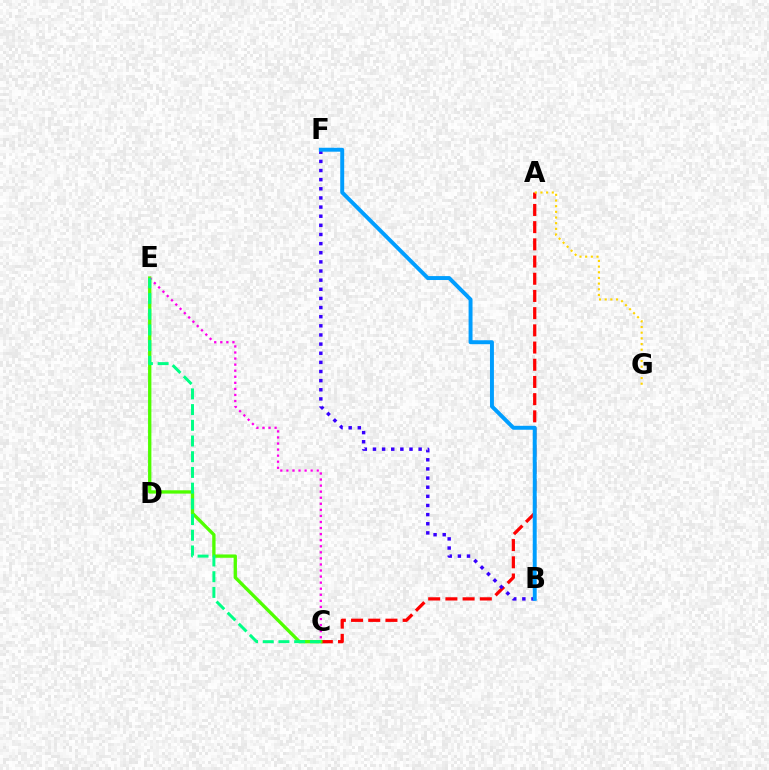{('A', 'C'): [{'color': '#ff0000', 'line_style': 'dashed', 'thickness': 2.34}], ('B', 'F'): [{'color': '#3700ff', 'line_style': 'dotted', 'thickness': 2.48}, {'color': '#009eff', 'line_style': 'solid', 'thickness': 2.83}], ('C', 'E'): [{'color': '#4fff00', 'line_style': 'solid', 'thickness': 2.4}, {'color': '#ff00ed', 'line_style': 'dotted', 'thickness': 1.65}, {'color': '#00ff86', 'line_style': 'dashed', 'thickness': 2.13}], ('A', 'G'): [{'color': '#ffd500', 'line_style': 'dotted', 'thickness': 1.54}]}